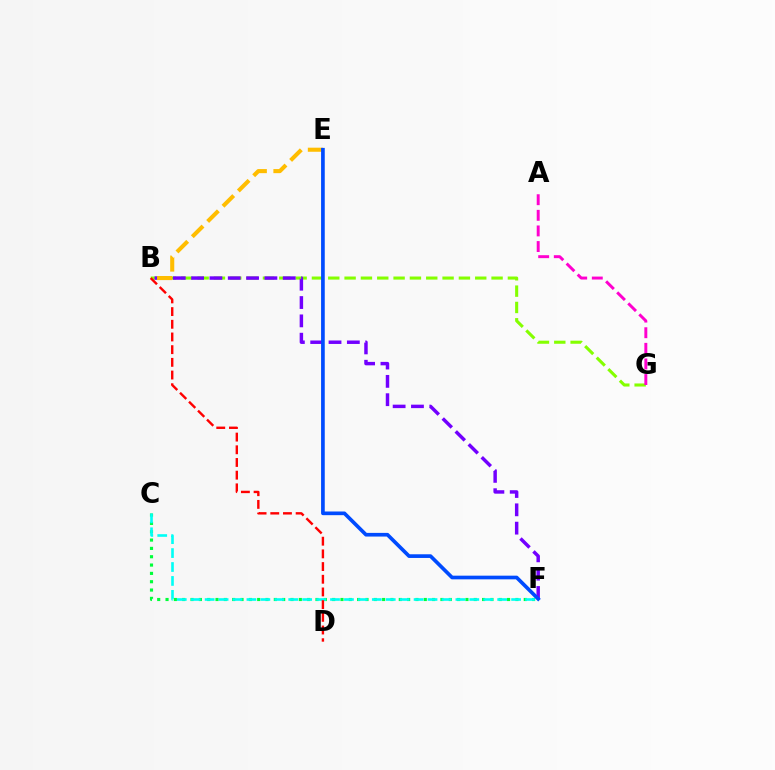{('B', 'G'): [{'color': '#84ff00', 'line_style': 'dashed', 'thickness': 2.22}], ('B', 'F'): [{'color': '#7200ff', 'line_style': 'dashed', 'thickness': 2.49}], ('C', 'F'): [{'color': '#00ff39', 'line_style': 'dotted', 'thickness': 2.26}, {'color': '#00fff6', 'line_style': 'dashed', 'thickness': 1.89}], ('B', 'E'): [{'color': '#ffbd00', 'line_style': 'dashed', 'thickness': 2.94}], ('E', 'F'): [{'color': '#004bff', 'line_style': 'solid', 'thickness': 2.65}], ('B', 'D'): [{'color': '#ff0000', 'line_style': 'dashed', 'thickness': 1.72}], ('A', 'G'): [{'color': '#ff00cf', 'line_style': 'dashed', 'thickness': 2.12}]}